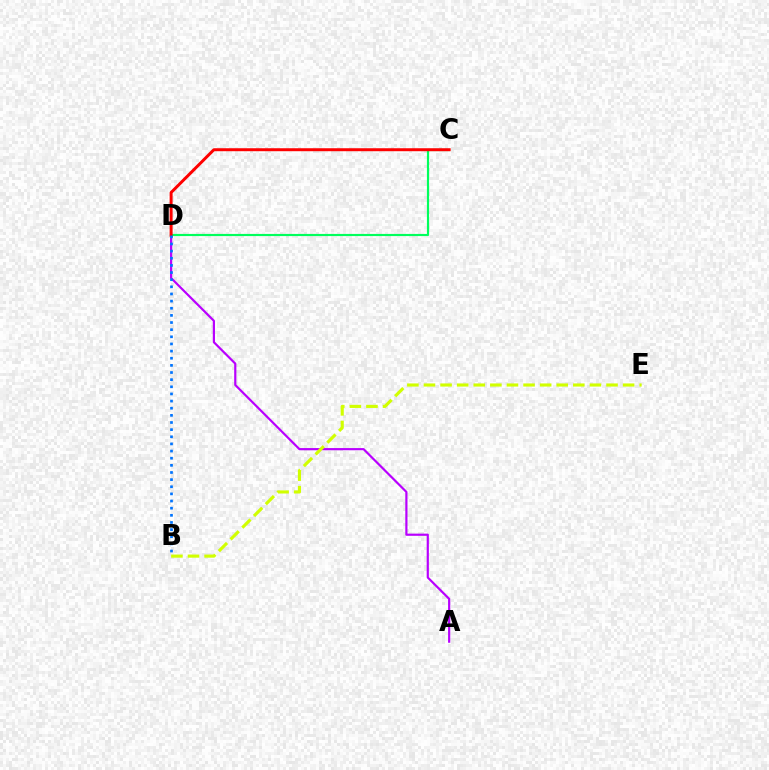{('A', 'D'): [{'color': '#b900ff', 'line_style': 'solid', 'thickness': 1.58}], ('B', 'E'): [{'color': '#d1ff00', 'line_style': 'dashed', 'thickness': 2.25}], ('C', 'D'): [{'color': '#00ff5c', 'line_style': 'solid', 'thickness': 1.56}, {'color': '#ff0000', 'line_style': 'solid', 'thickness': 2.14}], ('B', 'D'): [{'color': '#0074ff', 'line_style': 'dotted', 'thickness': 1.94}]}